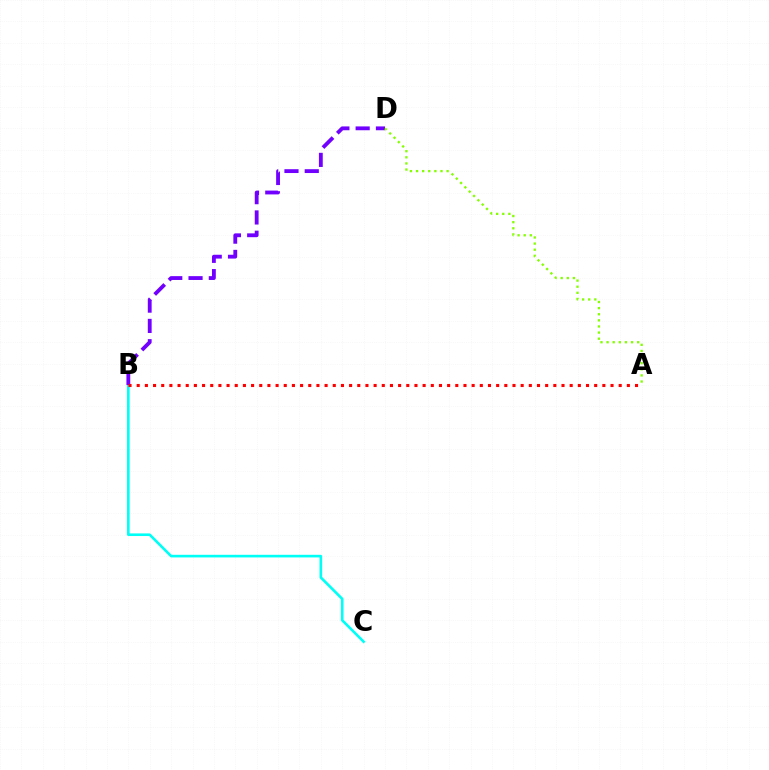{('B', 'C'): [{'color': '#00fff6', 'line_style': 'solid', 'thickness': 1.89}], ('B', 'D'): [{'color': '#7200ff', 'line_style': 'dashed', 'thickness': 2.76}], ('A', 'D'): [{'color': '#84ff00', 'line_style': 'dotted', 'thickness': 1.66}], ('A', 'B'): [{'color': '#ff0000', 'line_style': 'dotted', 'thickness': 2.22}]}